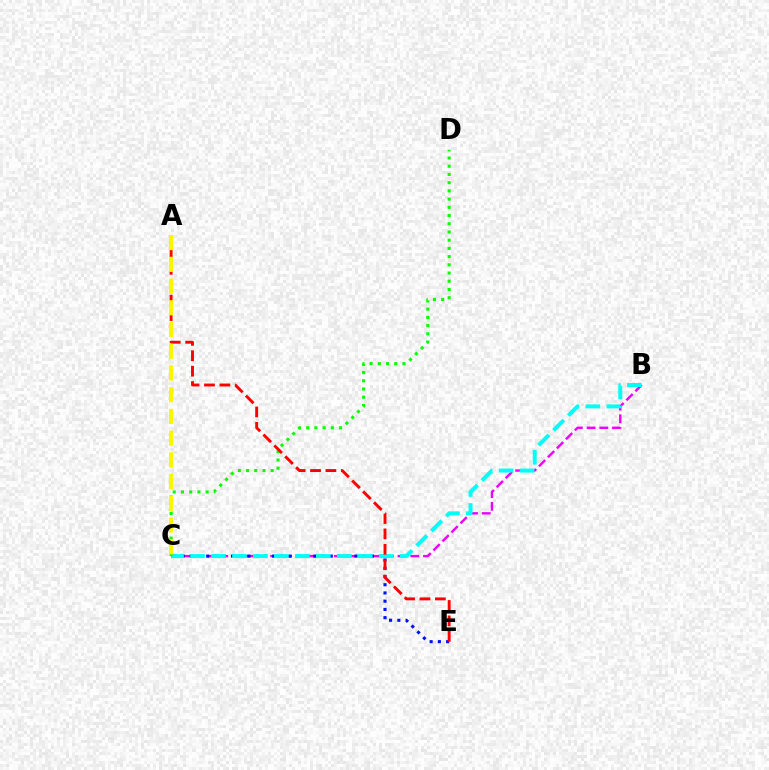{('B', 'C'): [{'color': '#ee00ff', 'line_style': 'dashed', 'thickness': 1.73}, {'color': '#00fff6', 'line_style': 'dashed', 'thickness': 2.85}], ('C', 'E'): [{'color': '#0010ff', 'line_style': 'dotted', 'thickness': 2.24}], ('C', 'D'): [{'color': '#08ff00', 'line_style': 'dotted', 'thickness': 2.23}], ('A', 'E'): [{'color': '#ff0000', 'line_style': 'dashed', 'thickness': 2.09}], ('A', 'C'): [{'color': '#fcf500', 'line_style': 'dashed', 'thickness': 2.95}]}